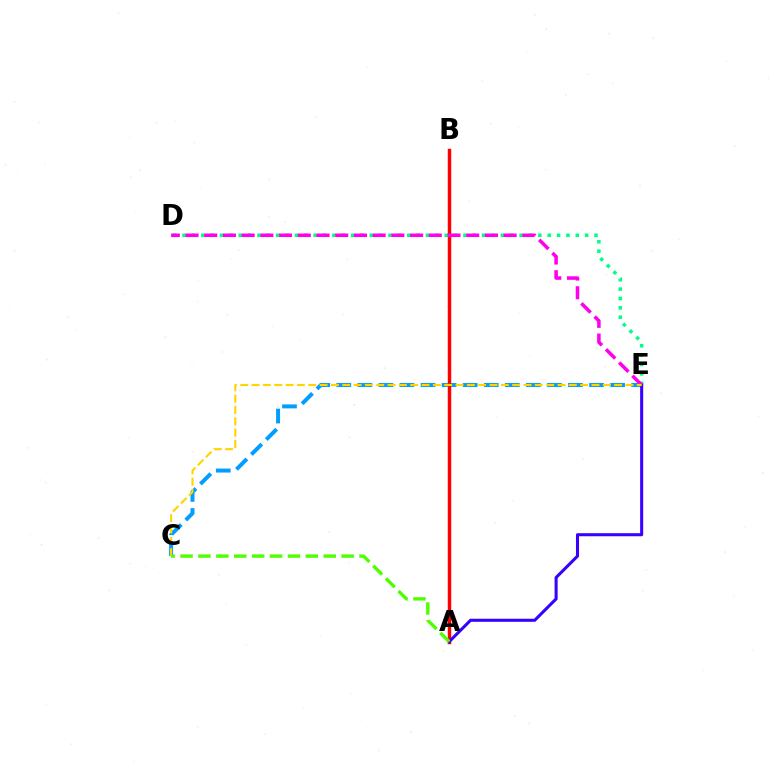{('C', 'E'): [{'color': '#009eff', 'line_style': 'dashed', 'thickness': 2.86}, {'color': '#ffd500', 'line_style': 'dashed', 'thickness': 1.54}], ('A', 'B'): [{'color': '#ff0000', 'line_style': 'solid', 'thickness': 2.49}], ('D', 'E'): [{'color': '#00ff86', 'line_style': 'dotted', 'thickness': 2.54}, {'color': '#ff00ed', 'line_style': 'dashed', 'thickness': 2.54}], ('A', 'E'): [{'color': '#3700ff', 'line_style': 'solid', 'thickness': 2.2}], ('A', 'C'): [{'color': '#4fff00', 'line_style': 'dashed', 'thickness': 2.43}]}